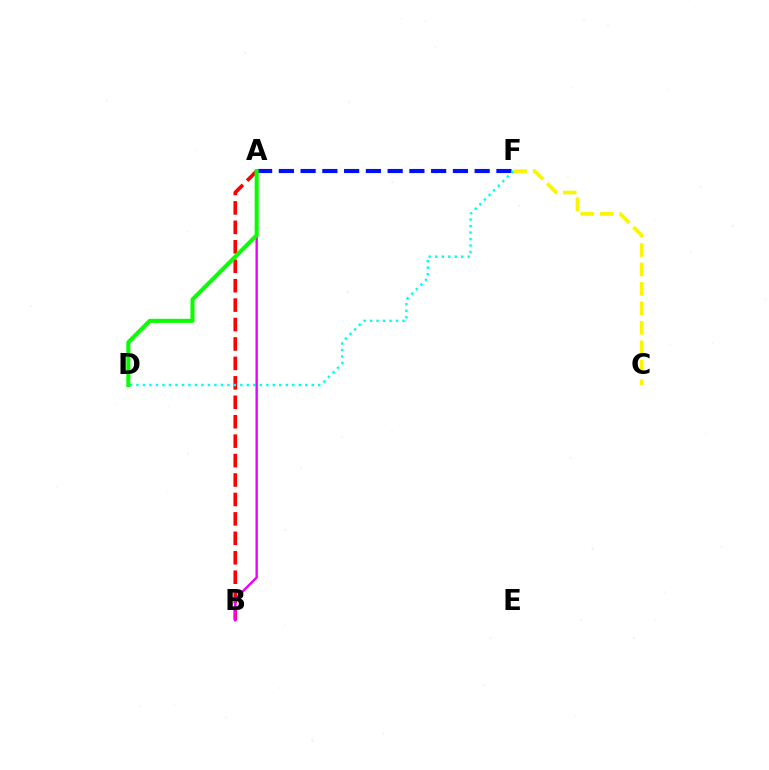{('A', 'F'): [{'color': '#0010ff', 'line_style': 'dashed', 'thickness': 2.96}], ('C', 'F'): [{'color': '#fcf500', 'line_style': 'dashed', 'thickness': 2.65}], ('A', 'B'): [{'color': '#ff0000', 'line_style': 'dashed', 'thickness': 2.64}, {'color': '#ee00ff', 'line_style': 'solid', 'thickness': 1.73}], ('D', 'F'): [{'color': '#00fff6', 'line_style': 'dotted', 'thickness': 1.76}], ('A', 'D'): [{'color': '#08ff00', 'line_style': 'solid', 'thickness': 2.92}]}